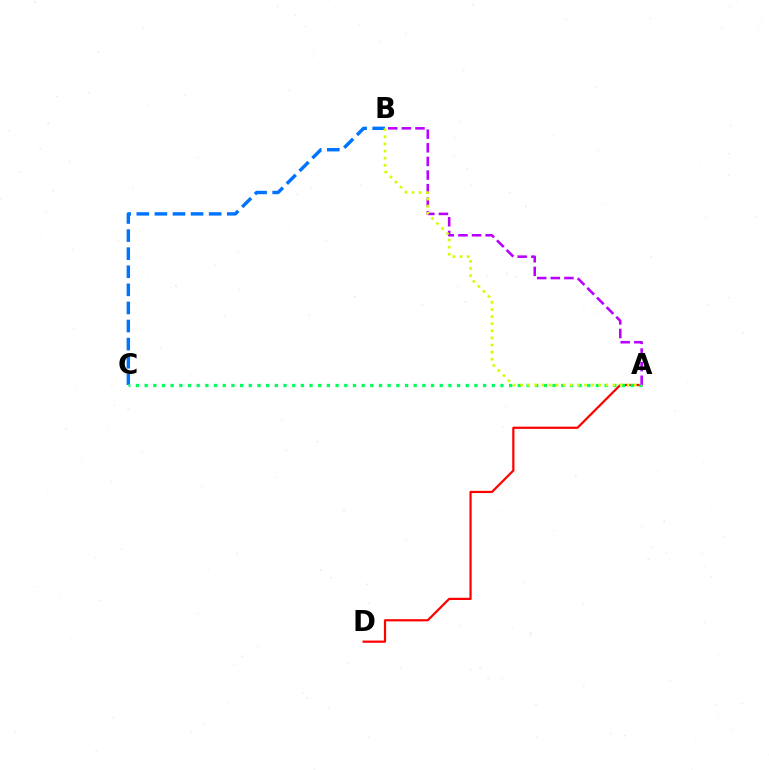{('B', 'C'): [{'color': '#0074ff', 'line_style': 'dashed', 'thickness': 2.46}], ('A', 'D'): [{'color': '#ff0000', 'line_style': 'solid', 'thickness': 1.59}], ('A', 'C'): [{'color': '#00ff5c', 'line_style': 'dotted', 'thickness': 2.36}], ('A', 'B'): [{'color': '#b900ff', 'line_style': 'dashed', 'thickness': 1.85}, {'color': '#d1ff00', 'line_style': 'dotted', 'thickness': 1.93}]}